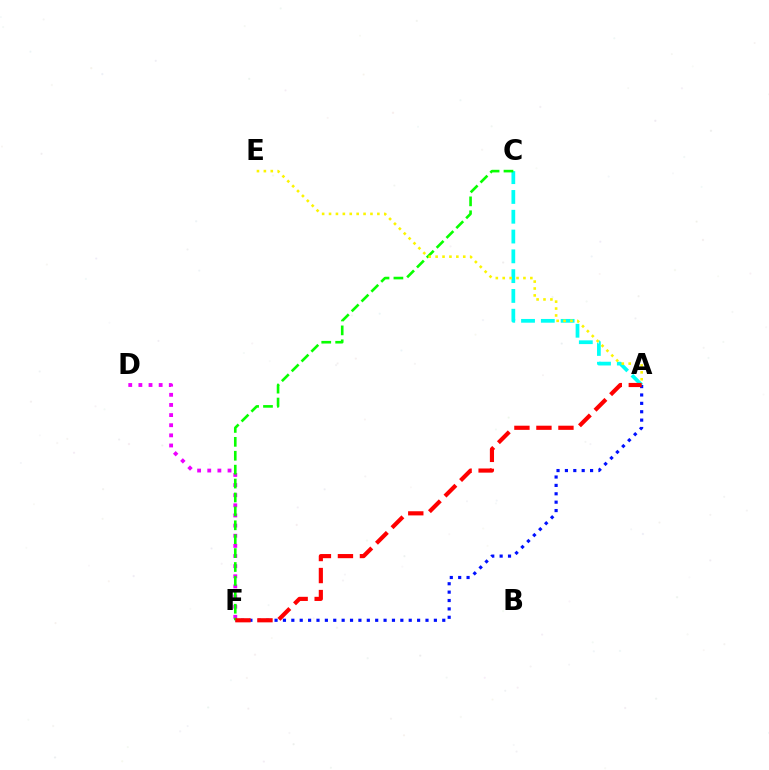{('A', 'F'): [{'color': '#0010ff', 'line_style': 'dotted', 'thickness': 2.28}, {'color': '#ff0000', 'line_style': 'dashed', 'thickness': 2.99}], ('D', 'F'): [{'color': '#ee00ff', 'line_style': 'dotted', 'thickness': 2.75}], ('A', 'C'): [{'color': '#00fff6', 'line_style': 'dashed', 'thickness': 2.69}], ('C', 'F'): [{'color': '#08ff00', 'line_style': 'dashed', 'thickness': 1.89}], ('A', 'E'): [{'color': '#fcf500', 'line_style': 'dotted', 'thickness': 1.88}]}